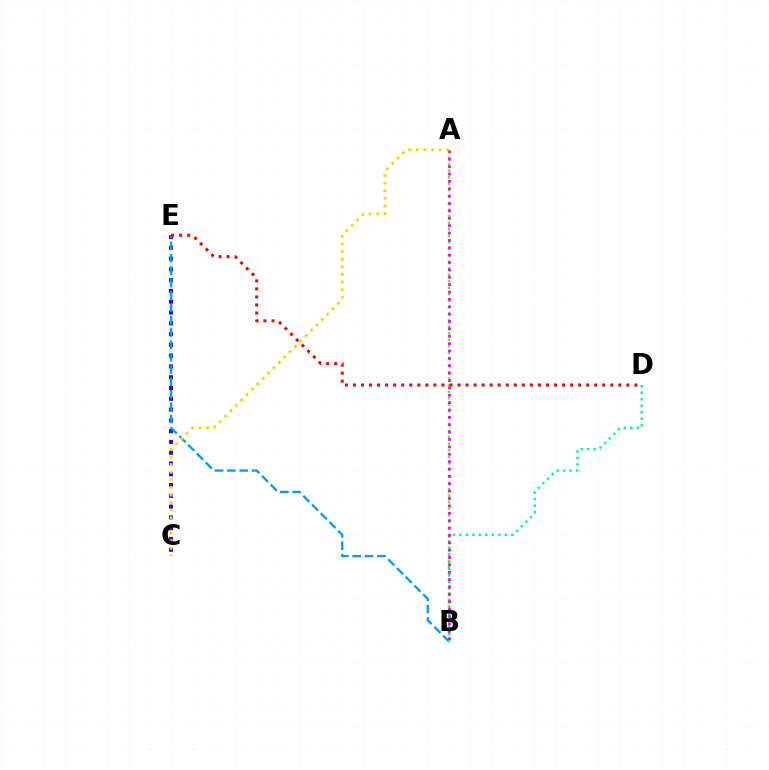{('A', 'B'): [{'color': '#4fff00', 'line_style': 'dotted', 'thickness': 1.77}, {'color': '#ff00ed', 'line_style': 'dotted', 'thickness': 2.0}], ('C', 'E'): [{'color': '#3700ff', 'line_style': 'dotted', 'thickness': 2.93}], ('B', 'E'): [{'color': '#009eff', 'line_style': 'dashed', 'thickness': 1.68}], ('B', 'D'): [{'color': '#00ff86', 'line_style': 'dotted', 'thickness': 1.76}], ('A', 'C'): [{'color': '#ffd500', 'line_style': 'dotted', 'thickness': 2.06}], ('D', 'E'): [{'color': '#ff0000', 'line_style': 'dotted', 'thickness': 2.18}]}